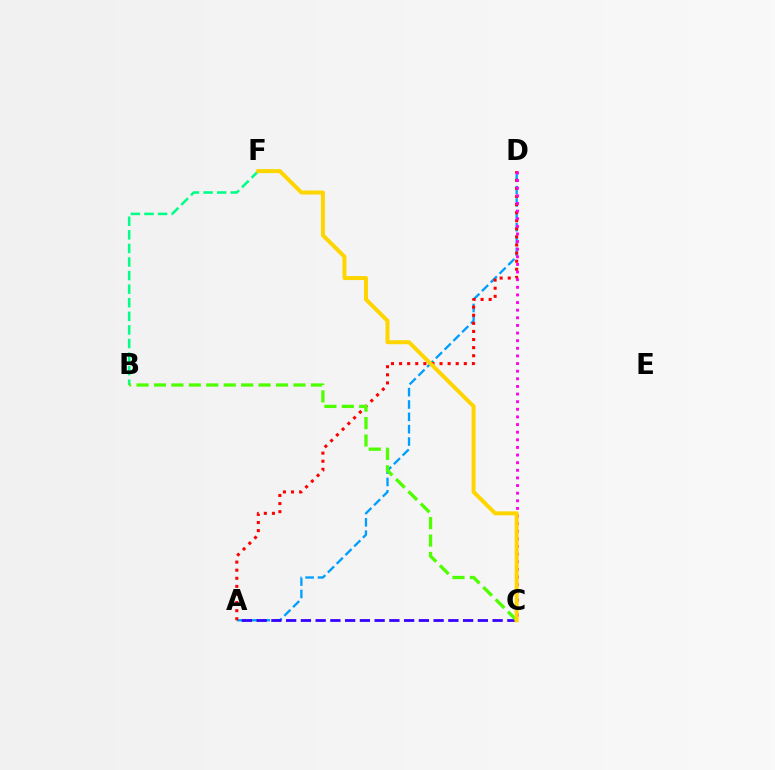{('A', 'D'): [{'color': '#009eff', 'line_style': 'dashed', 'thickness': 1.68}, {'color': '#ff0000', 'line_style': 'dotted', 'thickness': 2.2}], ('B', 'F'): [{'color': '#00ff86', 'line_style': 'dashed', 'thickness': 1.85}], ('A', 'C'): [{'color': '#3700ff', 'line_style': 'dashed', 'thickness': 2.0}], ('C', 'D'): [{'color': '#ff00ed', 'line_style': 'dotted', 'thickness': 2.07}], ('B', 'C'): [{'color': '#4fff00', 'line_style': 'dashed', 'thickness': 2.37}], ('C', 'F'): [{'color': '#ffd500', 'line_style': 'solid', 'thickness': 2.87}]}